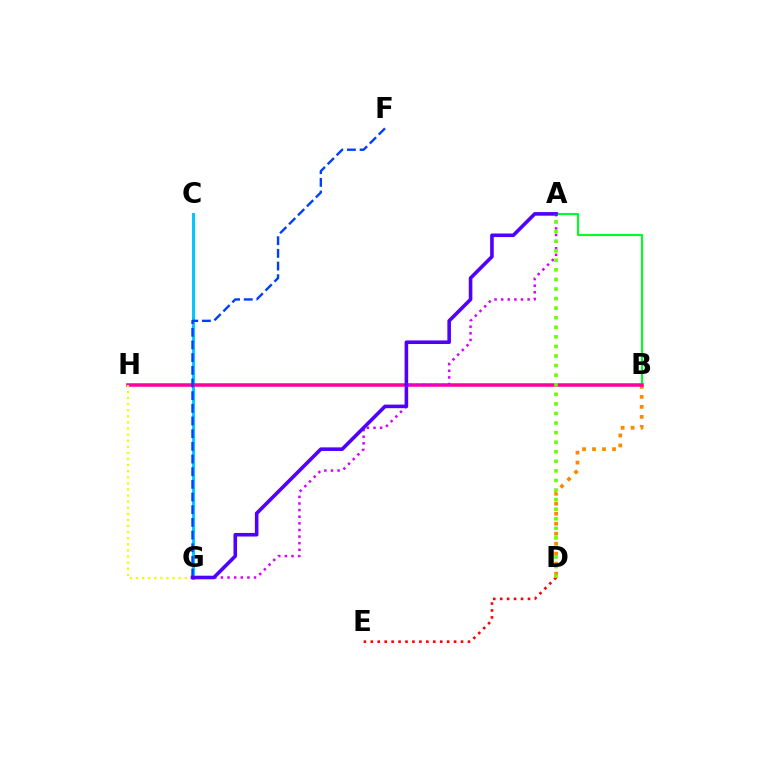{('C', 'G'): [{'color': '#00ffaf', 'line_style': 'dotted', 'thickness': 2.13}, {'color': '#00c7ff', 'line_style': 'solid', 'thickness': 2.13}], ('B', 'D'): [{'color': '#ff8800', 'line_style': 'dotted', 'thickness': 2.72}], ('A', 'B'): [{'color': '#00ff27', 'line_style': 'solid', 'thickness': 1.51}], ('B', 'H'): [{'color': '#ff00a0', 'line_style': 'solid', 'thickness': 2.54}], ('D', 'E'): [{'color': '#ff0000', 'line_style': 'dotted', 'thickness': 1.89}], ('A', 'G'): [{'color': '#d600ff', 'line_style': 'dotted', 'thickness': 1.8}, {'color': '#4f00ff', 'line_style': 'solid', 'thickness': 2.58}], ('F', 'G'): [{'color': '#003fff', 'line_style': 'dashed', 'thickness': 1.72}], ('G', 'H'): [{'color': '#eeff00', 'line_style': 'dotted', 'thickness': 1.66}], ('A', 'D'): [{'color': '#66ff00', 'line_style': 'dotted', 'thickness': 2.6}]}